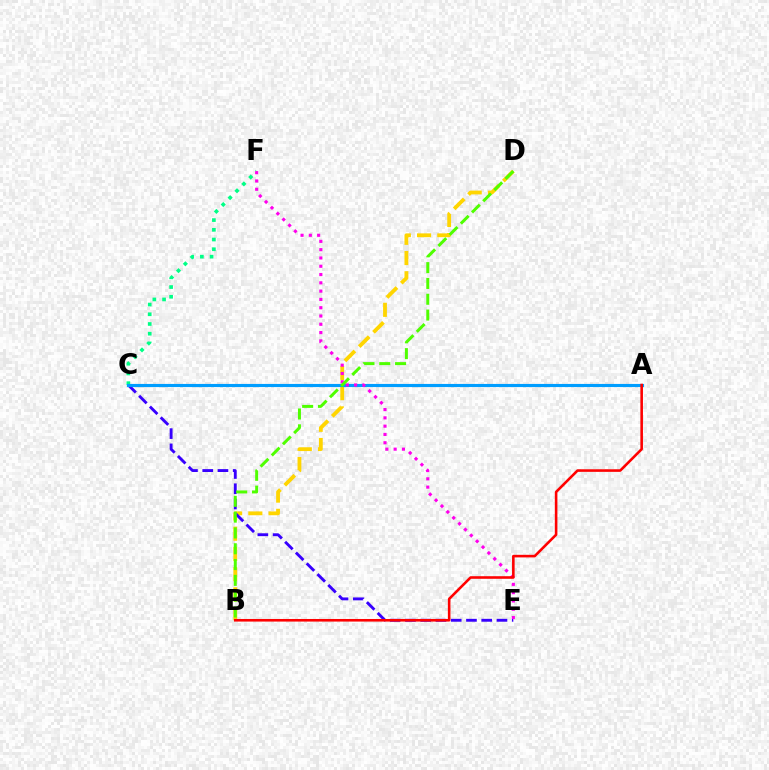{('C', 'F'): [{'color': '#00ff86', 'line_style': 'dotted', 'thickness': 2.64}], ('B', 'D'): [{'color': '#ffd500', 'line_style': 'dashed', 'thickness': 2.75}, {'color': '#4fff00', 'line_style': 'dashed', 'thickness': 2.15}], ('C', 'E'): [{'color': '#3700ff', 'line_style': 'dashed', 'thickness': 2.07}], ('A', 'C'): [{'color': '#009eff', 'line_style': 'solid', 'thickness': 2.26}], ('E', 'F'): [{'color': '#ff00ed', 'line_style': 'dotted', 'thickness': 2.25}], ('A', 'B'): [{'color': '#ff0000', 'line_style': 'solid', 'thickness': 1.87}]}